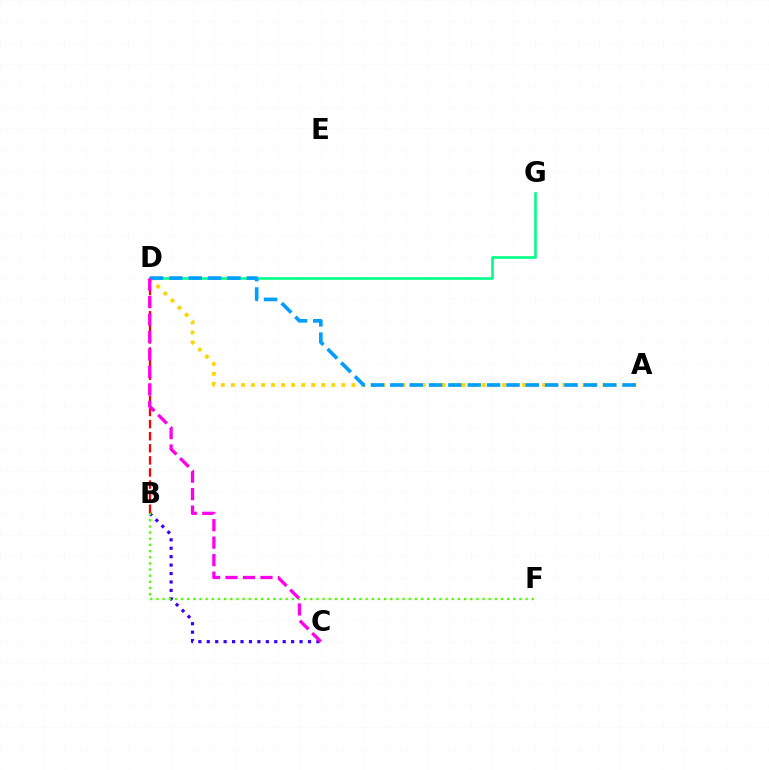{('A', 'D'): [{'color': '#ffd500', 'line_style': 'dotted', 'thickness': 2.73}, {'color': '#009eff', 'line_style': 'dashed', 'thickness': 2.63}], ('B', 'C'): [{'color': '#3700ff', 'line_style': 'dotted', 'thickness': 2.29}], ('B', 'D'): [{'color': '#ff0000', 'line_style': 'dashed', 'thickness': 1.64}], ('D', 'G'): [{'color': '#00ff86', 'line_style': 'solid', 'thickness': 1.9}], ('B', 'F'): [{'color': '#4fff00', 'line_style': 'dotted', 'thickness': 1.67}], ('C', 'D'): [{'color': '#ff00ed', 'line_style': 'dashed', 'thickness': 2.37}]}